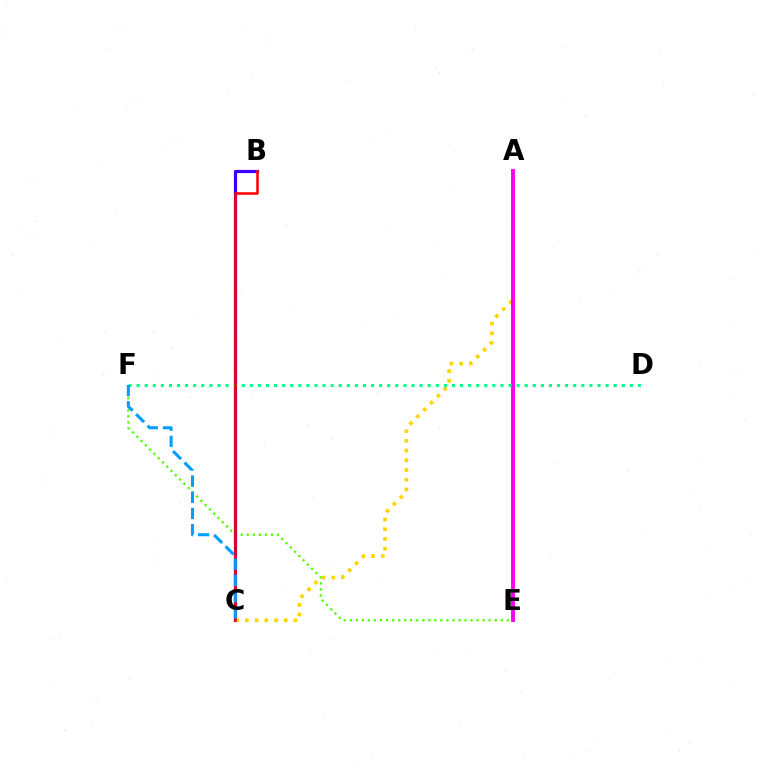{('E', 'F'): [{'color': '#4fff00', 'line_style': 'dotted', 'thickness': 1.64}], ('B', 'C'): [{'color': '#3700ff', 'line_style': 'solid', 'thickness': 2.3}, {'color': '#ff0000', 'line_style': 'solid', 'thickness': 1.85}], ('A', 'C'): [{'color': '#ffd500', 'line_style': 'dotted', 'thickness': 2.64}], ('A', 'E'): [{'color': '#ff00ed', 'line_style': 'solid', 'thickness': 2.81}], ('D', 'F'): [{'color': '#00ff86', 'line_style': 'dotted', 'thickness': 2.2}], ('C', 'F'): [{'color': '#009eff', 'line_style': 'dashed', 'thickness': 2.2}]}